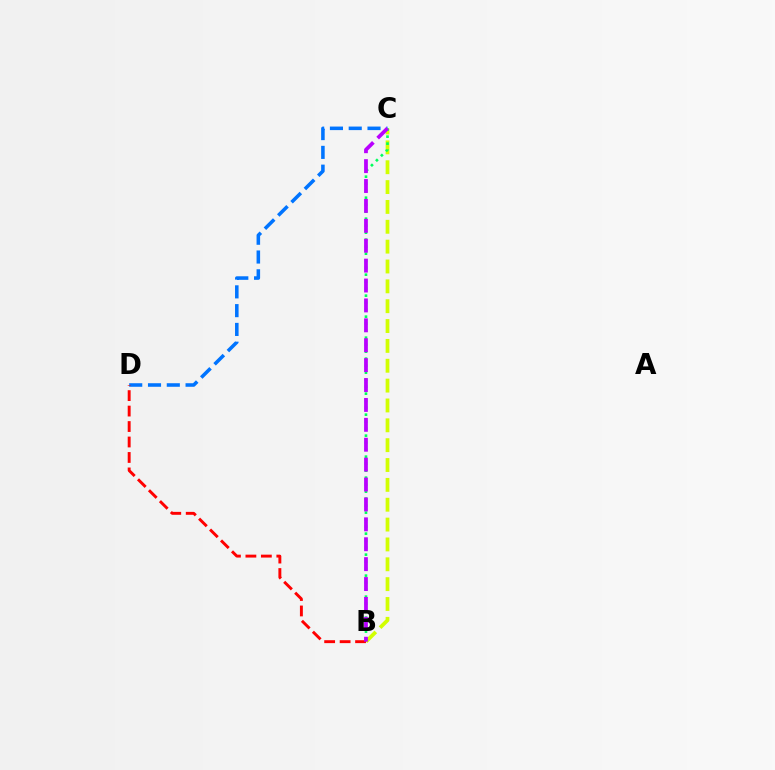{('B', 'C'): [{'color': '#d1ff00', 'line_style': 'dashed', 'thickness': 2.7}, {'color': '#00ff5c', 'line_style': 'dotted', 'thickness': 1.9}, {'color': '#b900ff', 'line_style': 'dashed', 'thickness': 2.7}], ('C', 'D'): [{'color': '#0074ff', 'line_style': 'dashed', 'thickness': 2.55}], ('B', 'D'): [{'color': '#ff0000', 'line_style': 'dashed', 'thickness': 2.1}]}